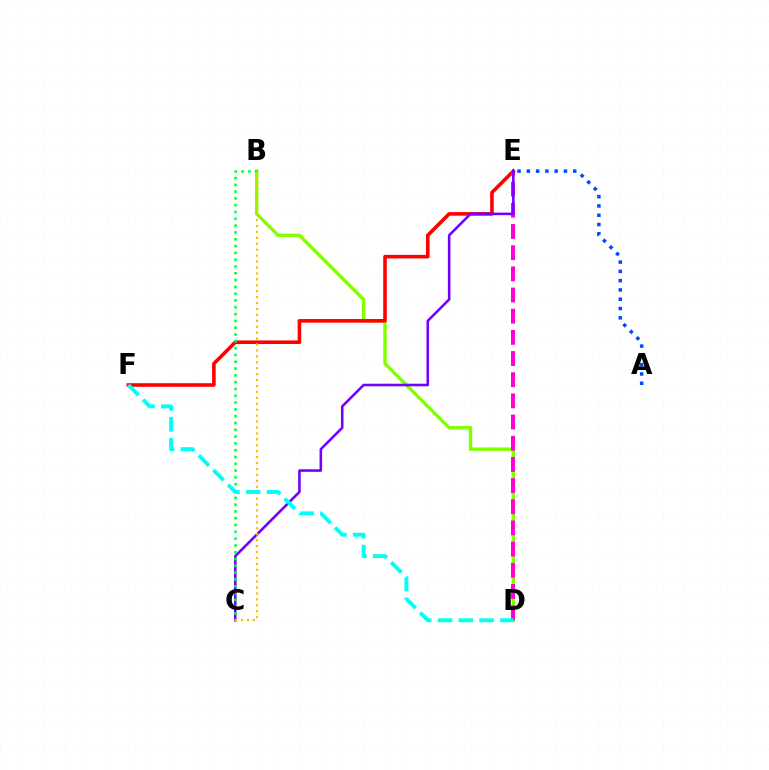{('B', 'D'): [{'color': '#84ff00', 'line_style': 'solid', 'thickness': 2.47}], ('E', 'F'): [{'color': '#ff0000', 'line_style': 'solid', 'thickness': 2.59}], ('D', 'E'): [{'color': '#ff00cf', 'line_style': 'dashed', 'thickness': 2.88}], ('C', 'E'): [{'color': '#7200ff', 'line_style': 'solid', 'thickness': 1.85}], ('A', 'E'): [{'color': '#004bff', 'line_style': 'dotted', 'thickness': 2.52}], ('B', 'C'): [{'color': '#00ff39', 'line_style': 'dotted', 'thickness': 1.85}, {'color': '#ffbd00', 'line_style': 'dotted', 'thickness': 1.61}], ('D', 'F'): [{'color': '#00fff6', 'line_style': 'dashed', 'thickness': 2.82}]}